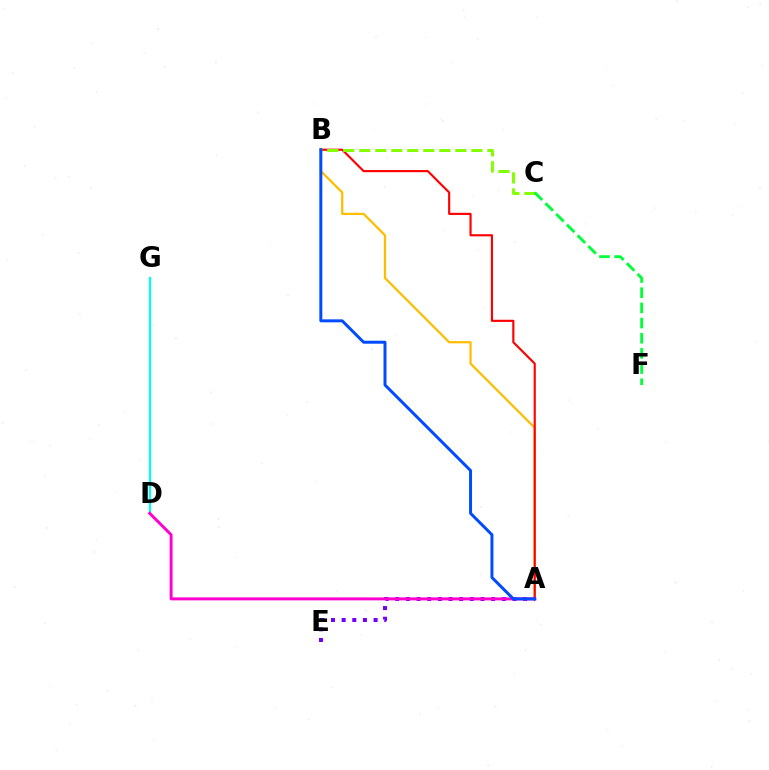{('D', 'G'): [{'color': '#00fff6', 'line_style': 'solid', 'thickness': 1.62}], ('A', 'E'): [{'color': '#7200ff', 'line_style': 'dotted', 'thickness': 2.9}], ('A', 'B'): [{'color': '#ffbd00', 'line_style': 'solid', 'thickness': 1.61}, {'color': '#ff0000', 'line_style': 'solid', 'thickness': 1.55}, {'color': '#004bff', 'line_style': 'solid', 'thickness': 2.14}], ('A', 'D'): [{'color': '#ff00cf', 'line_style': 'solid', 'thickness': 2.11}], ('B', 'C'): [{'color': '#84ff00', 'line_style': 'dashed', 'thickness': 2.17}], ('C', 'F'): [{'color': '#00ff39', 'line_style': 'dashed', 'thickness': 2.06}]}